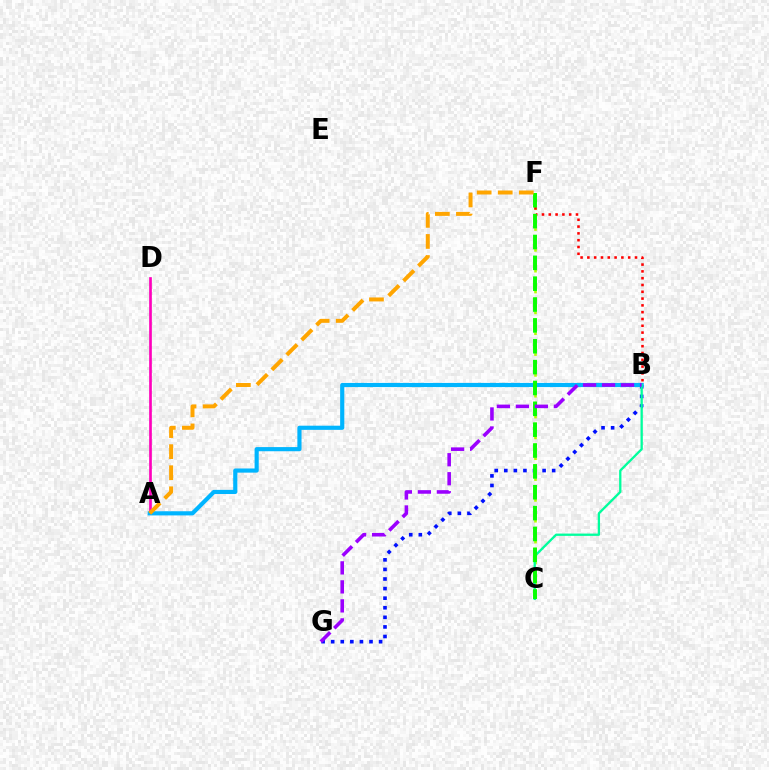{('A', 'D'): [{'color': '#ff00bd', 'line_style': 'solid', 'thickness': 1.92}], ('B', 'G'): [{'color': '#0010ff', 'line_style': 'dotted', 'thickness': 2.6}, {'color': '#9b00ff', 'line_style': 'dashed', 'thickness': 2.58}], ('C', 'F'): [{'color': '#b3ff00', 'line_style': 'dotted', 'thickness': 1.89}, {'color': '#08ff00', 'line_style': 'dashed', 'thickness': 2.83}], ('A', 'B'): [{'color': '#00b5ff', 'line_style': 'solid', 'thickness': 2.99}], ('B', 'F'): [{'color': '#ff0000', 'line_style': 'dotted', 'thickness': 1.85}], ('B', 'C'): [{'color': '#00ff9d', 'line_style': 'solid', 'thickness': 1.66}], ('A', 'F'): [{'color': '#ffa500', 'line_style': 'dashed', 'thickness': 2.86}]}